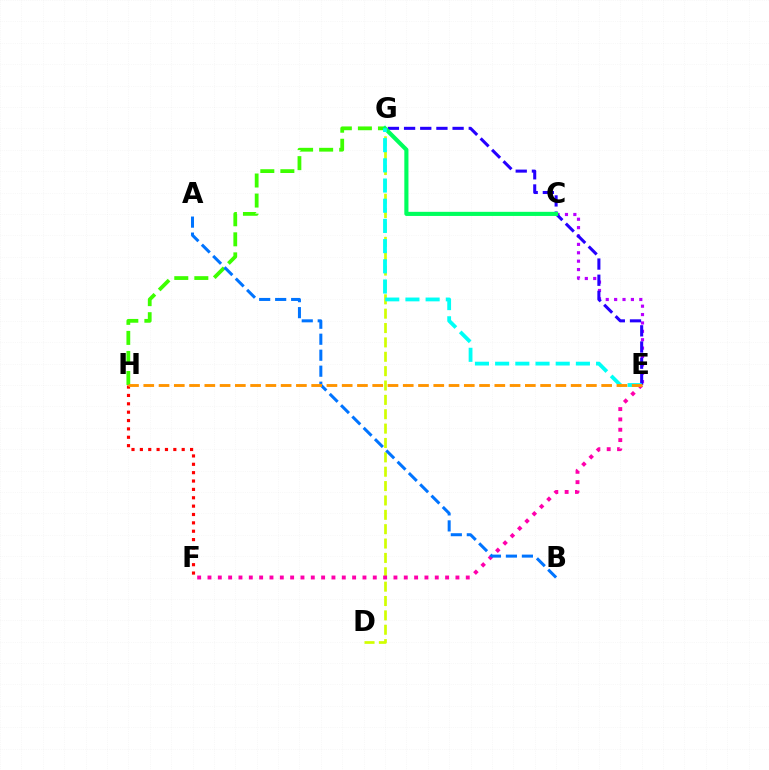{('G', 'H'): [{'color': '#3dff00', 'line_style': 'dashed', 'thickness': 2.72}], ('F', 'H'): [{'color': '#ff0000', 'line_style': 'dotted', 'thickness': 2.27}], ('C', 'E'): [{'color': '#b900ff', 'line_style': 'dotted', 'thickness': 2.28}], ('E', 'G'): [{'color': '#2500ff', 'line_style': 'dashed', 'thickness': 2.2}, {'color': '#00fff6', 'line_style': 'dashed', 'thickness': 2.74}], ('D', 'G'): [{'color': '#d1ff00', 'line_style': 'dashed', 'thickness': 1.95}], ('E', 'F'): [{'color': '#ff00ac', 'line_style': 'dotted', 'thickness': 2.81}], ('C', 'G'): [{'color': '#00ff5c', 'line_style': 'solid', 'thickness': 2.97}], ('A', 'B'): [{'color': '#0074ff', 'line_style': 'dashed', 'thickness': 2.17}], ('E', 'H'): [{'color': '#ff9400', 'line_style': 'dashed', 'thickness': 2.07}]}